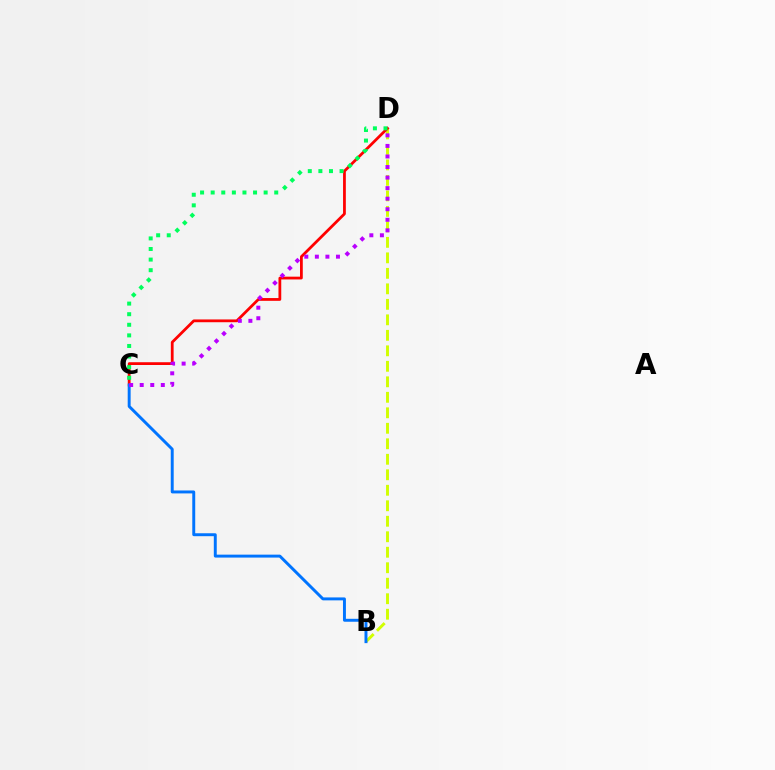{('B', 'D'): [{'color': '#d1ff00', 'line_style': 'dashed', 'thickness': 2.1}], ('C', 'D'): [{'color': '#ff0000', 'line_style': 'solid', 'thickness': 2.0}, {'color': '#00ff5c', 'line_style': 'dotted', 'thickness': 2.88}, {'color': '#b900ff', 'line_style': 'dotted', 'thickness': 2.87}], ('B', 'C'): [{'color': '#0074ff', 'line_style': 'solid', 'thickness': 2.12}]}